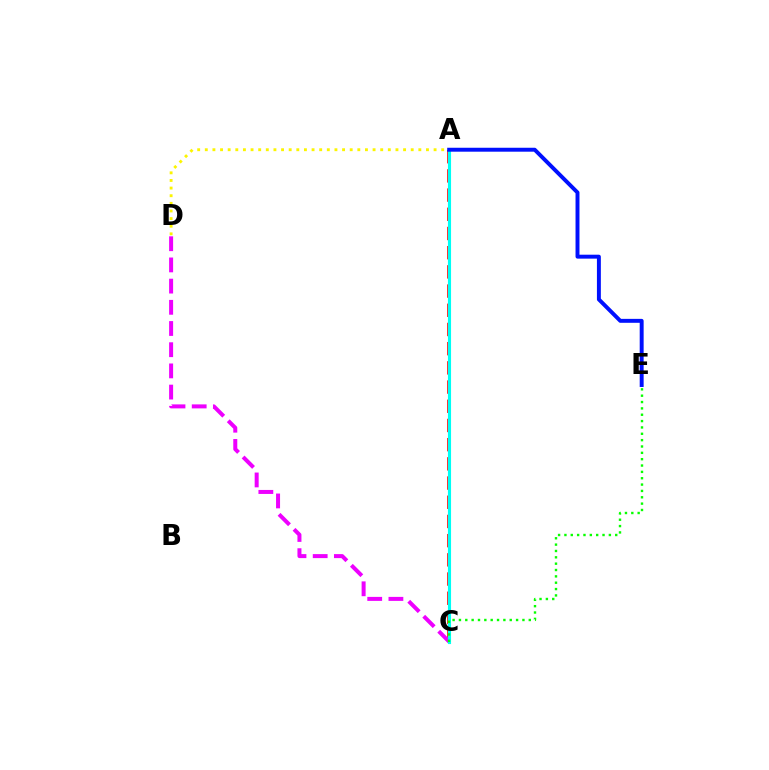{('A', 'C'): [{'color': '#ff0000', 'line_style': 'dashed', 'thickness': 2.61}, {'color': '#00fff6', 'line_style': 'solid', 'thickness': 2.24}], ('A', 'D'): [{'color': '#fcf500', 'line_style': 'dotted', 'thickness': 2.07}], ('C', 'D'): [{'color': '#ee00ff', 'line_style': 'dashed', 'thickness': 2.88}], ('A', 'E'): [{'color': '#0010ff', 'line_style': 'solid', 'thickness': 2.83}], ('C', 'E'): [{'color': '#08ff00', 'line_style': 'dotted', 'thickness': 1.73}]}